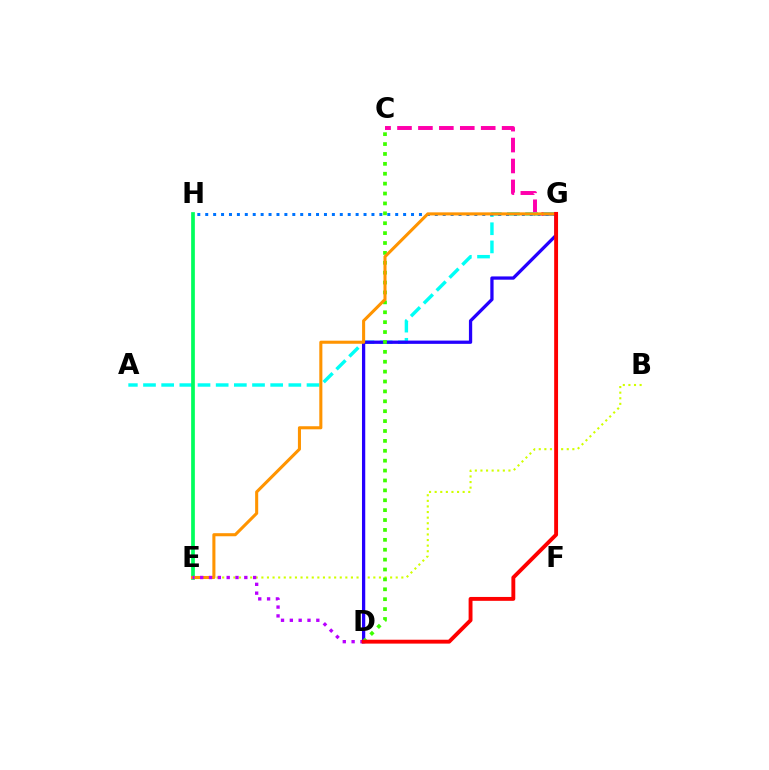{('C', 'G'): [{'color': '#ff00ac', 'line_style': 'dashed', 'thickness': 2.84}], ('A', 'G'): [{'color': '#00fff6', 'line_style': 'dashed', 'thickness': 2.47}], ('B', 'E'): [{'color': '#d1ff00', 'line_style': 'dotted', 'thickness': 1.52}], ('D', 'G'): [{'color': '#2500ff', 'line_style': 'solid', 'thickness': 2.35}, {'color': '#ff0000', 'line_style': 'solid', 'thickness': 2.8}], ('C', 'D'): [{'color': '#3dff00', 'line_style': 'dotted', 'thickness': 2.69}], ('G', 'H'): [{'color': '#0074ff', 'line_style': 'dotted', 'thickness': 2.15}], ('E', 'H'): [{'color': '#00ff5c', 'line_style': 'solid', 'thickness': 2.67}], ('E', 'G'): [{'color': '#ff9400', 'line_style': 'solid', 'thickness': 2.21}], ('D', 'E'): [{'color': '#b900ff', 'line_style': 'dotted', 'thickness': 2.4}]}